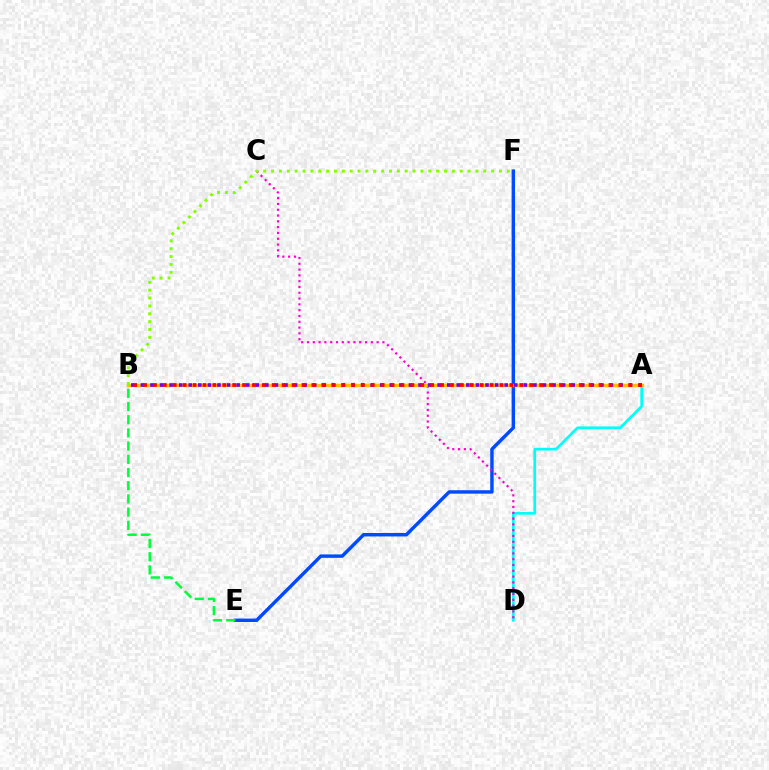{('E', 'F'): [{'color': '#004bff', 'line_style': 'solid', 'thickness': 2.47}], ('A', 'D'): [{'color': '#00fff6', 'line_style': 'solid', 'thickness': 1.94}], ('C', 'D'): [{'color': '#ff00cf', 'line_style': 'dotted', 'thickness': 1.58}], ('A', 'B'): [{'color': '#ffbd00', 'line_style': 'solid', 'thickness': 2.42}, {'color': '#7200ff', 'line_style': 'dotted', 'thickness': 2.6}, {'color': '#ff0000', 'line_style': 'dotted', 'thickness': 2.69}], ('B', 'E'): [{'color': '#00ff39', 'line_style': 'dashed', 'thickness': 1.79}], ('B', 'F'): [{'color': '#84ff00', 'line_style': 'dotted', 'thickness': 2.14}]}